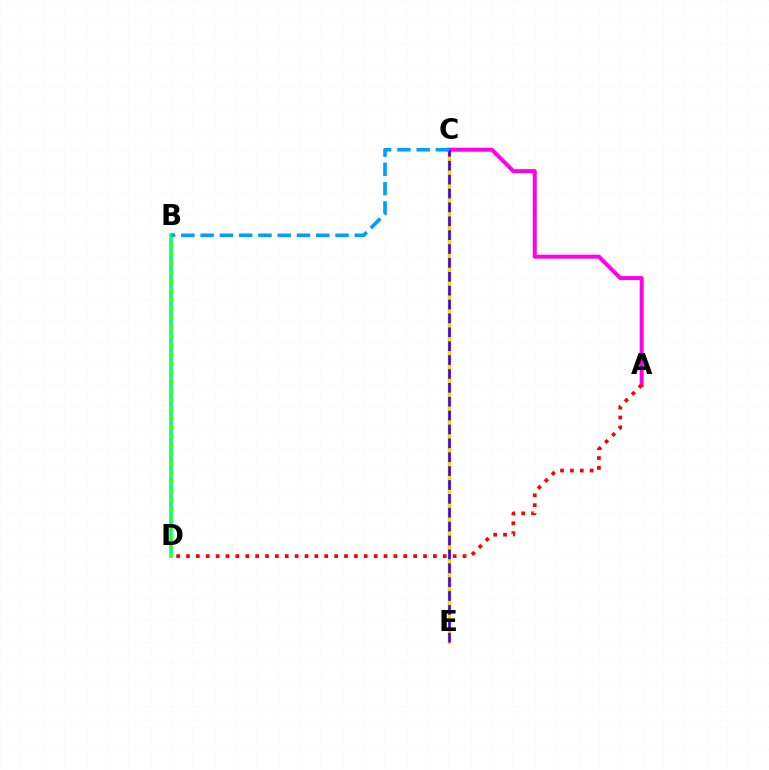{('B', 'D'): [{'color': '#00ff86', 'line_style': 'solid', 'thickness': 2.58}, {'color': '#4fff00', 'line_style': 'dotted', 'thickness': 2.47}], ('C', 'E'): [{'color': '#ffd500', 'line_style': 'solid', 'thickness': 2.51}, {'color': '#3700ff', 'line_style': 'dashed', 'thickness': 1.89}], ('A', 'C'): [{'color': '#ff00ed', 'line_style': 'solid', 'thickness': 2.87}], ('A', 'D'): [{'color': '#ff0000', 'line_style': 'dotted', 'thickness': 2.68}], ('B', 'C'): [{'color': '#009eff', 'line_style': 'dashed', 'thickness': 2.62}]}